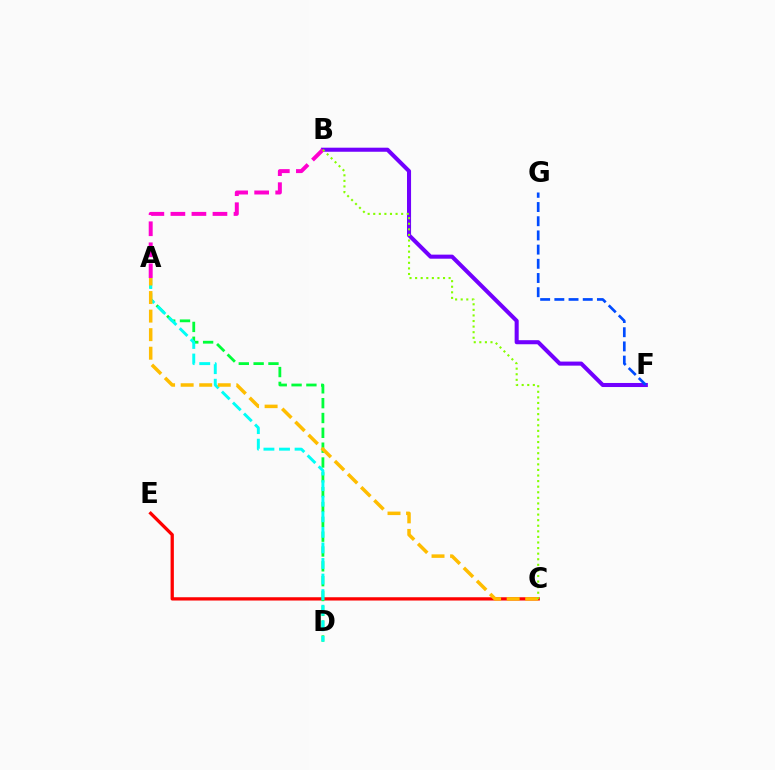{('B', 'F'): [{'color': '#7200ff', 'line_style': 'solid', 'thickness': 2.92}], ('A', 'B'): [{'color': '#ff00cf', 'line_style': 'dashed', 'thickness': 2.86}], ('C', 'E'): [{'color': '#ff0000', 'line_style': 'solid', 'thickness': 2.36}], ('A', 'D'): [{'color': '#00ff39', 'line_style': 'dashed', 'thickness': 2.02}, {'color': '#00fff6', 'line_style': 'dashed', 'thickness': 2.12}], ('A', 'C'): [{'color': '#ffbd00', 'line_style': 'dashed', 'thickness': 2.52}], ('B', 'C'): [{'color': '#84ff00', 'line_style': 'dotted', 'thickness': 1.52}], ('F', 'G'): [{'color': '#004bff', 'line_style': 'dashed', 'thickness': 1.93}]}